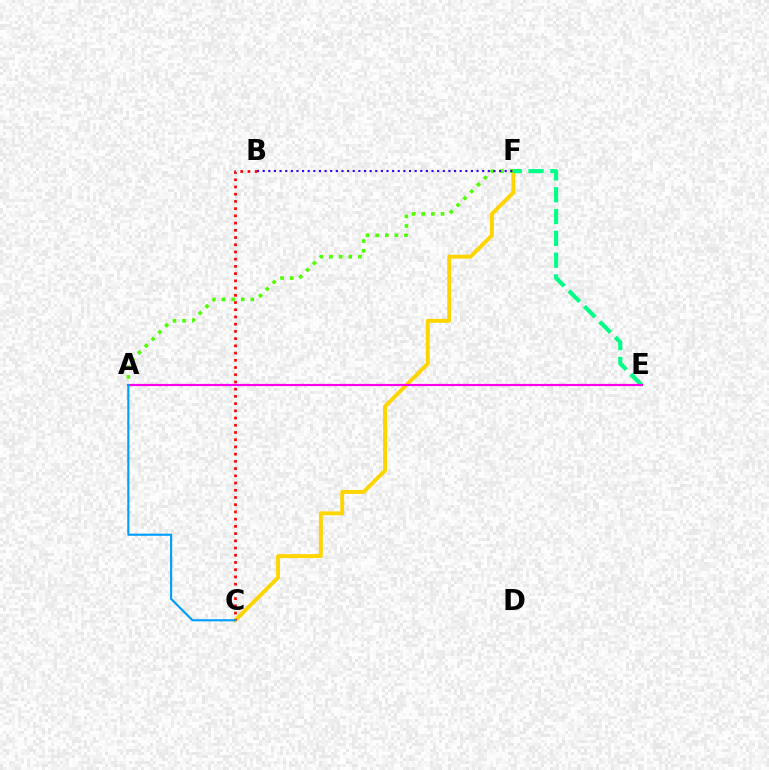{('C', 'F'): [{'color': '#ffd500', 'line_style': 'solid', 'thickness': 2.81}], ('E', 'F'): [{'color': '#00ff86', 'line_style': 'dashed', 'thickness': 2.96}], ('A', 'E'): [{'color': '#ff00ed', 'line_style': 'solid', 'thickness': 1.57}], ('A', 'F'): [{'color': '#4fff00', 'line_style': 'dotted', 'thickness': 2.62}], ('B', 'C'): [{'color': '#ff0000', 'line_style': 'dotted', 'thickness': 1.96}], ('B', 'F'): [{'color': '#3700ff', 'line_style': 'dotted', 'thickness': 1.53}], ('A', 'C'): [{'color': '#009eff', 'line_style': 'solid', 'thickness': 1.54}]}